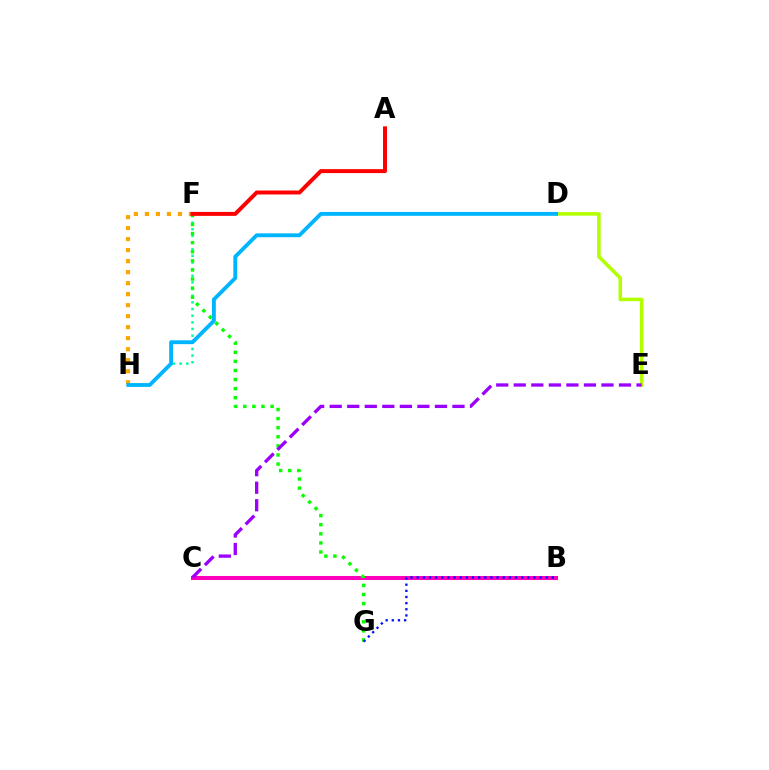{('F', 'H'): [{'color': '#00ff9d', 'line_style': 'dotted', 'thickness': 1.81}, {'color': '#ffa500', 'line_style': 'dotted', 'thickness': 2.99}], ('B', 'C'): [{'color': '#ff00bd', 'line_style': 'solid', 'thickness': 2.91}], ('D', 'E'): [{'color': '#b3ff00', 'line_style': 'solid', 'thickness': 2.56}], ('F', 'G'): [{'color': '#08ff00', 'line_style': 'dotted', 'thickness': 2.47}], ('C', 'E'): [{'color': '#9b00ff', 'line_style': 'dashed', 'thickness': 2.38}], ('B', 'G'): [{'color': '#0010ff', 'line_style': 'dotted', 'thickness': 1.67}], ('A', 'F'): [{'color': '#ff0000', 'line_style': 'solid', 'thickness': 2.85}], ('D', 'H'): [{'color': '#00b5ff', 'line_style': 'solid', 'thickness': 2.77}]}